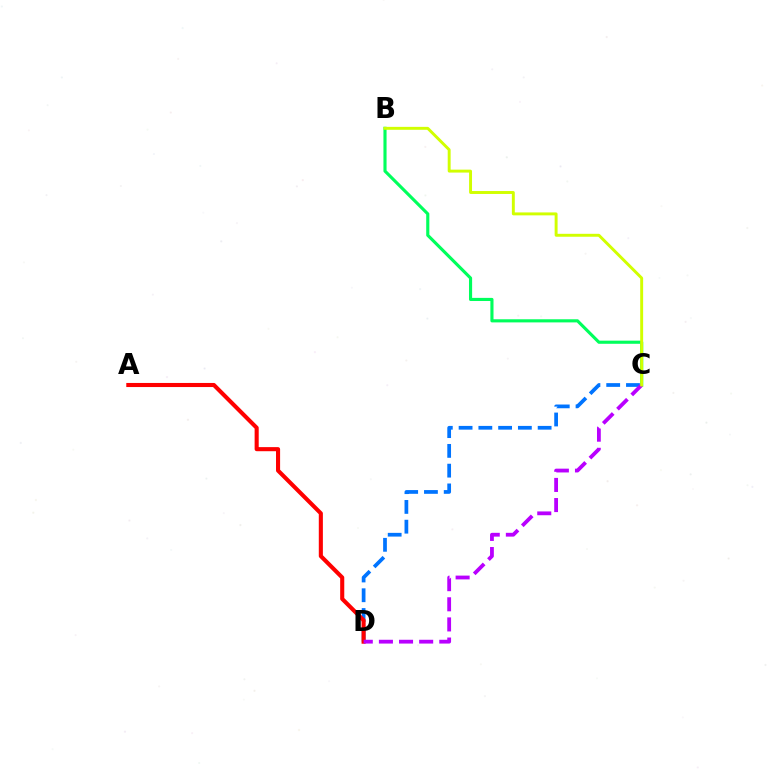{('B', 'C'): [{'color': '#00ff5c', 'line_style': 'solid', 'thickness': 2.25}, {'color': '#d1ff00', 'line_style': 'solid', 'thickness': 2.11}], ('C', 'D'): [{'color': '#0074ff', 'line_style': 'dashed', 'thickness': 2.68}, {'color': '#b900ff', 'line_style': 'dashed', 'thickness': 2.73}], ('A', 'D'): [{'color': '#ff0000', 'line_style': 'solid', 'thickness': 2.94}]}